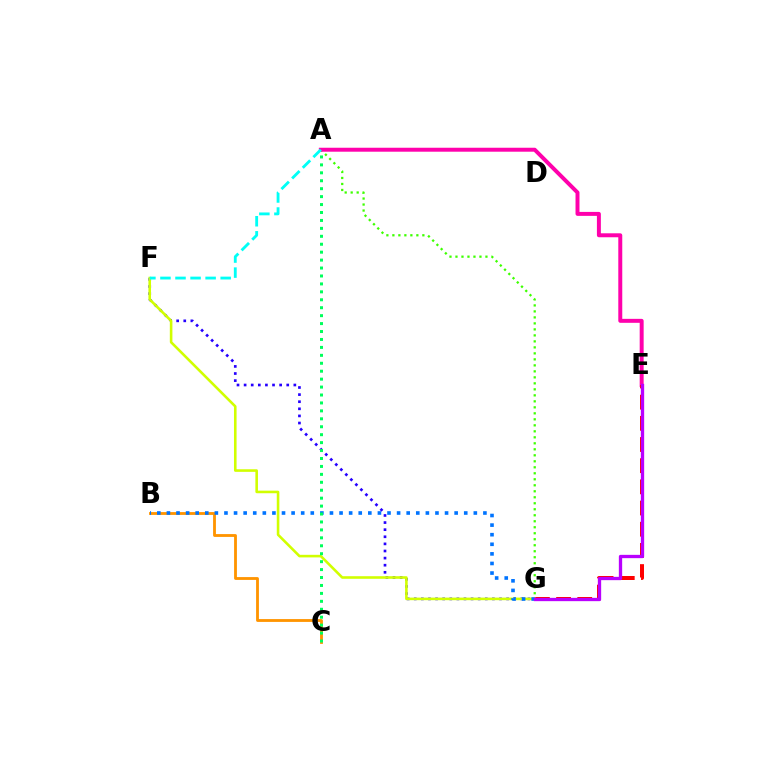{('A', 'G'): [{'color': '#3dff00', 'line_style': 'dotted', 'thickness': 1.63}], ('A', 'E'): [{'color': '#ff00ac', 'line_style': 'solid', 'thickness': 2.85}], ('E', 'G'): [{'color': '#ff0000', 'line_style': 'dashed', 'thickness': 2.88}, {'color': '#b900ff', 'line_style': 'solid', 'thickness': 2.39}], ('B', 'C'): [{'color': '#ff9400', 'line_style': 'solid', 'thickness': 2.04}], ('F', 'G'): [{'color': '#2500ff', 'line_style': 'dotted', 'thickness': 1.93}, {'color': '#d1ff00', 'line_style': 'solid', 'thickness': 1.87}], ('B', 'G'): [{'color': '#0074ff', 'line_style': 'dotted', 'thickness': 2.61}], ('A', 'C'): [{'color': '#00ff5c', 'line_style': 'dotted', 'thickness': 2.16}], ('A', 'F'): [{'color': '#00fff6', 'line_style': 'dashed', 'thickness': 2.05}]}